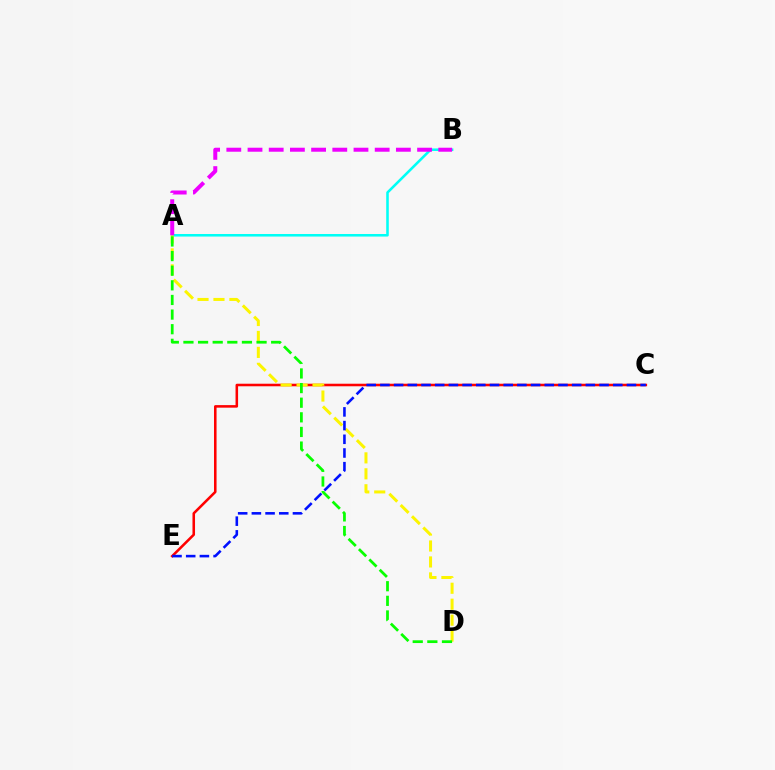{('A', 'B'): [{'color': '#00fff6', 'line_style': 'solid', 'thickness': 1.85}, {'color': '#ee00ff', 'line_style': 'dashed', 'thickness': 2.88}], ('C', 'E'): [{'color': '#ff0000', 'line_style': 'solid', 'thickness': 1.84}, {'color': '#0010ff', 'line_style': 'dashed', 'thickness': 1.86}], ('A', 'D'): [{'color': '#fcf500', 'line_style': 'dashed', 'thickness': 2.17}, {'color': '#08ff00', 'line_style': 'dashed', 'thickness': 1.99}]}